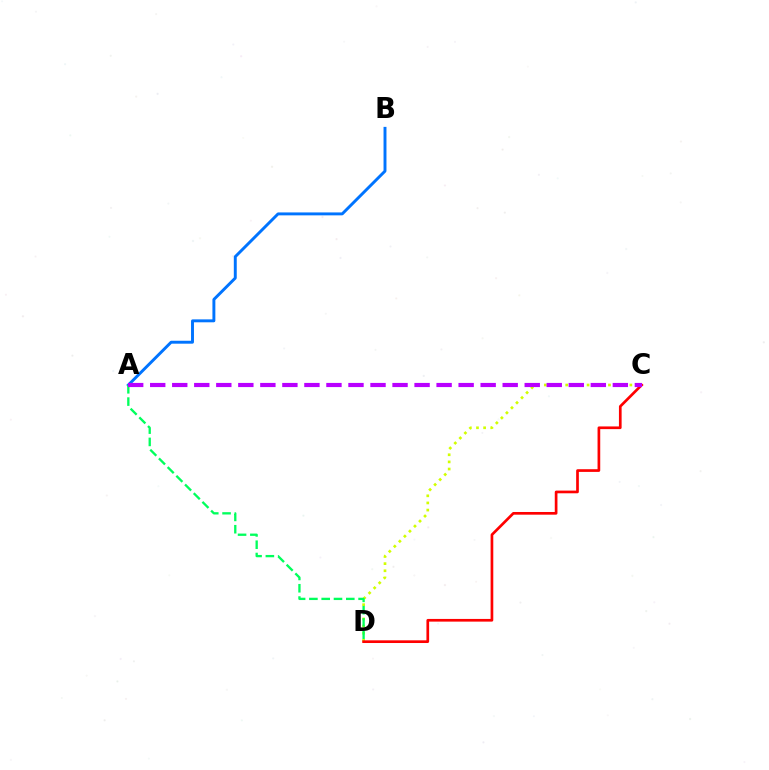{('C', 'D'): [{'color': '#d1ff00', 'line_style': 'dotted', 'thickness': 1.94}, {'color': '#ff0000', 'line_style': 'solid', 'thickness': 1.94}], ('A', 'B'): [{'color': '#0074ff', 'line_style': 'solid', 'thickness': 2.11}], ('A', 'D'): [{'color': '#00ff5c', 'line_style': 'dashed', 'thickness': 1.67}], ('A', 'C'): [{'color': '#b900ff', 'line_style': 'dashed', 'thickness': 2.99}]}